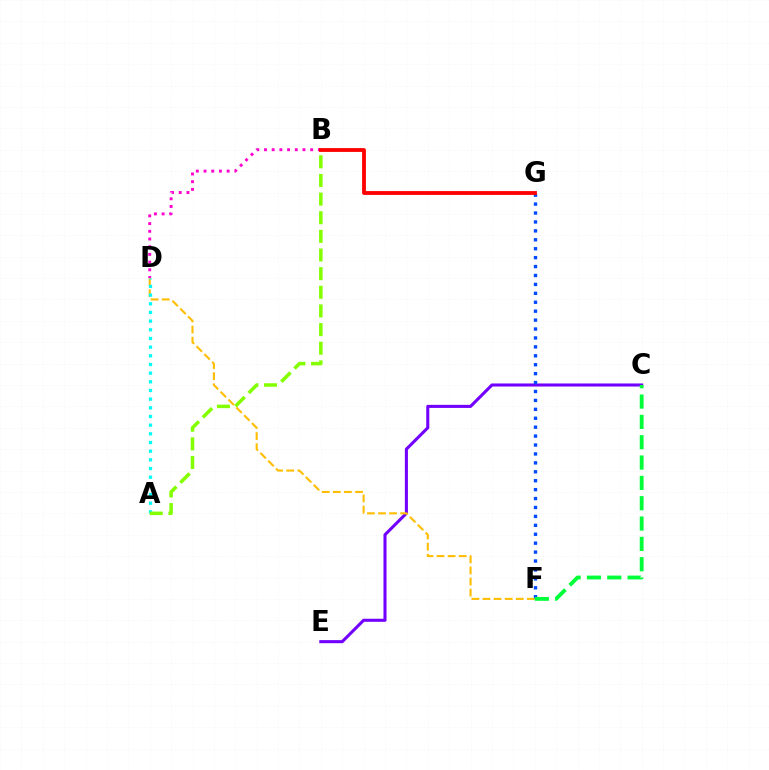{('C', 'E'): [{'color': '#7200ff', 'line_style': 'solid', 'thickness': 2.21}], ('D', 'F'): [{'color': '#ffbd00', 'line_style': 'dashed', 'thickness': 1.51}], ('F', 'G'): [{'color': '#004bff', 'line_style': 'dotted', 'thickness': 2.42}], ('A', 'D'): [{'color': '#00fff6', 'line_style': 'dotted', 'thickness': 2.36}], ('C', 'F'): [{'color': '#00ff39', 'line_style': 'dashed', 'thickness': 2.76}], ('B', 'D'): [{'color': '#ff00cf', 'line_style': 'dotted', 'thickness': 2.09}], ('B', 'G'): [{'color': '#ff0000', 'line_style': 'solid', 'thickness': 2.74}], ('A', 'B'): [{'color': '#84ff00', 'line_style': 'dashed', 'thickness': 2.53}]}